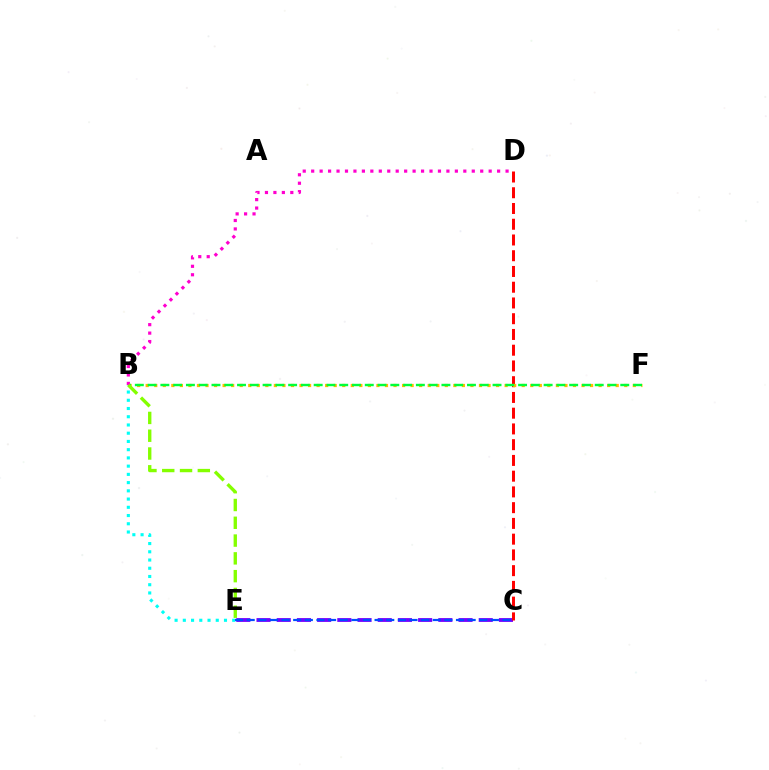{('C', 'E'): [{'color': '#7200ff', 'line_style': 'dashed', 'thickness': 2.74}, {'color': '#004bff', 'line_style': 'dashed', 'thickness': 1.58}], ('C', 'D'): [{'color': '#ff0000', 'line_style': 'dashed', 'thickness': 2.14}], ('B', 'F'): [{'color': '#ffbd00', 'line_style': 'dotted', 'thickness': 2.32}, {'color': '#00ff39', 'line_style': 'dashed', 'thickness': 1.74}], ('B', 'E'): [{'color': '#00fff6', 'line_style': 'dotted', 'thickness': 2.24}, {'color': '#84ff00', 'line_style': 'dashed', 'thickness': 2.42}], ('B', 'D'): [{'color': '#ff00cf', 'line_style': 'dotted', 'thickness': 2.3}]}